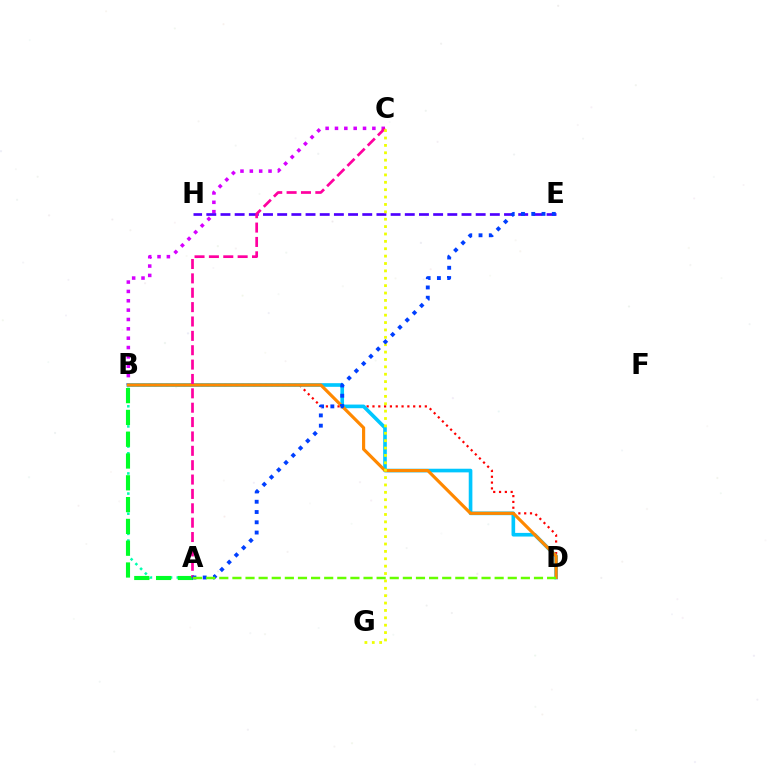{('B', 'C'): [{'color': '#d600ff', 'line_style': 'dotted', 'thickness': 2.54}], ('A', 'B'): [{'color': '#00ffaf', 'line_style': 'dotted', 'thickness': 1.82}, {'color': '#00ff27', 'line_style': 'dashed', 'thickness': 2.96}], ('B', 'D'): [{'color': '#ff0000', 'line_style': 'dotted', 'thickness': 1.58}, {'color': '#00c7ff', 'line_style': 'solid', 'thickness': 2.62}, {'color': '#ff8800', 'line_style': 'solid', 'thickness': 2.28}], ('E', 'H'): [{'color': '#4f00ff', 'line_style': 'dashed', 'thickness': 1.93}], ('A', 'C'): [{'color': '#ff00a0', 'line_style': 'dashed', 'thickness': 1.95}], ('C', 'G'): [{'color': '#eeff00', 'line_style': 'dotted', 'thickness': 2.01}], ('A', 'E'): [{'color': '#003fff', 'line_style': 'dotted', 'thickness': 2.79}], ('A', 'D'): [{'color': '#66ff00', 'line_style': 'dashed', 'thickness': 1.78}]}